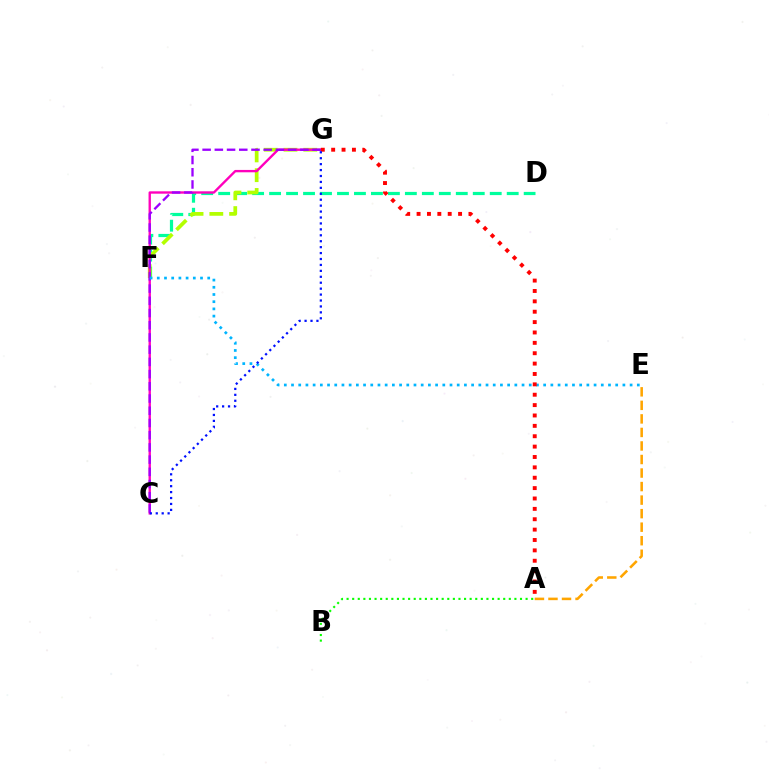{('D', 'F'): [{'color': '#00ff9d', 'line_style': 'dashed', 'thickness': 2.31}], ('F', 'G'): [{'color': '#b3ff00', 'line_style': 'dashed', 'thickness': 2.68}], ('A', 'E'): [{'color': '#ffa500', 'line_style': 'dashed', 'thickness': 1.84}], ('A', 'B'): [{'color': '#08ff00', 'line_style': 'dotted', 'thickness': 1.52}], ('C', 'G'): [{'color': '#ff00bd', 'line_style': 'solid', 'thickness': 1.7}, {'color': '#9b00ff', 'line_style': 'dashed', 'thickness': 1.66}, {'color': '#0010ff', 'line_style': 'dotted', 'thickness': 1.61}], ('E', 'F'): [{'color': '#00b5ff', 'line_style': 'dotted', 'thickness': 1.96}], ('A', 'G'): [{'color': '#ff0000', 'line_style': 'dotted', 'thickness': 2.82}]}